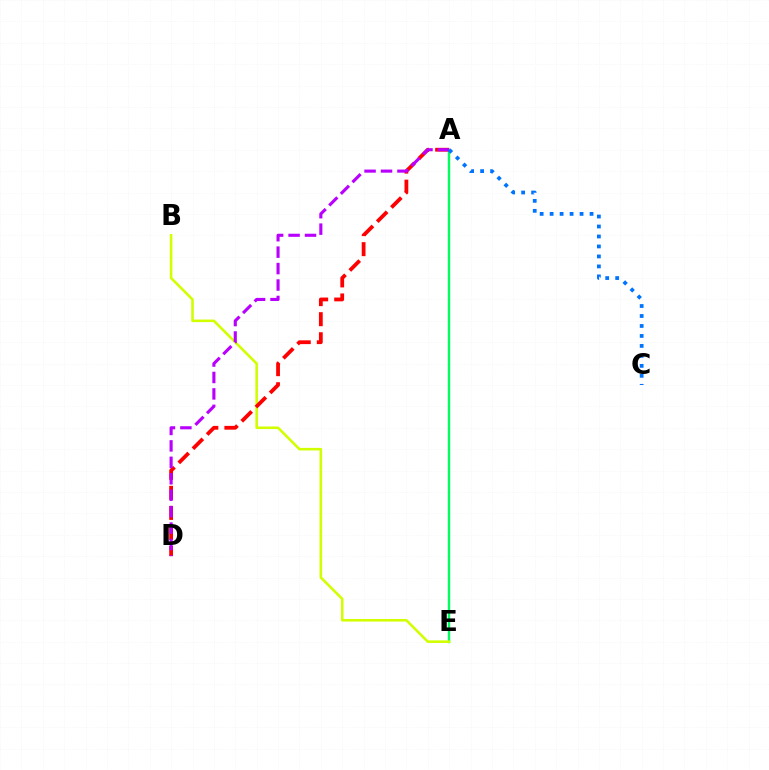{('A', 'E'): [{'color': '#00ff5c', 'line_style': 'solid', 'thickness': 1.73}], ('B', 'E'): [{'color': '#d1ff00', 'line_style': 'solid', 'thickness': 1.85}], ('A', 'D'): [{'color': '#ff0000', 'line_style': 'dashed', 'thickness': 2.72}, {'color': '#b900ff', 'line_style': 'dashed', 'thickness': 2.23}], ('A', 'C'): [{'color': '#0074ff', 'line_style': 'dotted', 'thickness': 2.71}]}